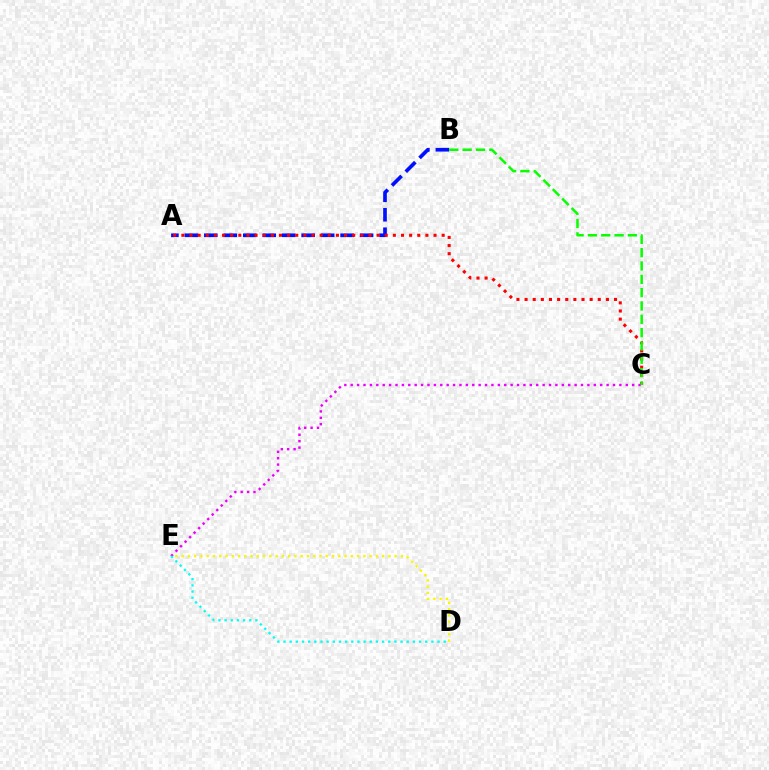{('D', 'E'): [{'color': '#fcf500', 'line_style': 'dotted', 'thickness': 1.7}, {'color': '#00fff6', 'line_style': 'dotted', 'thickness': 1.67}], ('A', 'B'): [{'color': '#0010ff', 'line_style': 'dashed', 'thickness': 2.64}], ('A', 'C'): [{'color': '#ff0000', 'line_style': 'dotted', 'thickness': 2.21}], ('C', 'E'): [{'color': '#ee00ff', 'line_style': 'dotted', 'thickness': 1.74}], ('B', 'C'): [{'color': '#08ff00', 'line_style': 'dashed', 'thickness': 1.81}]}